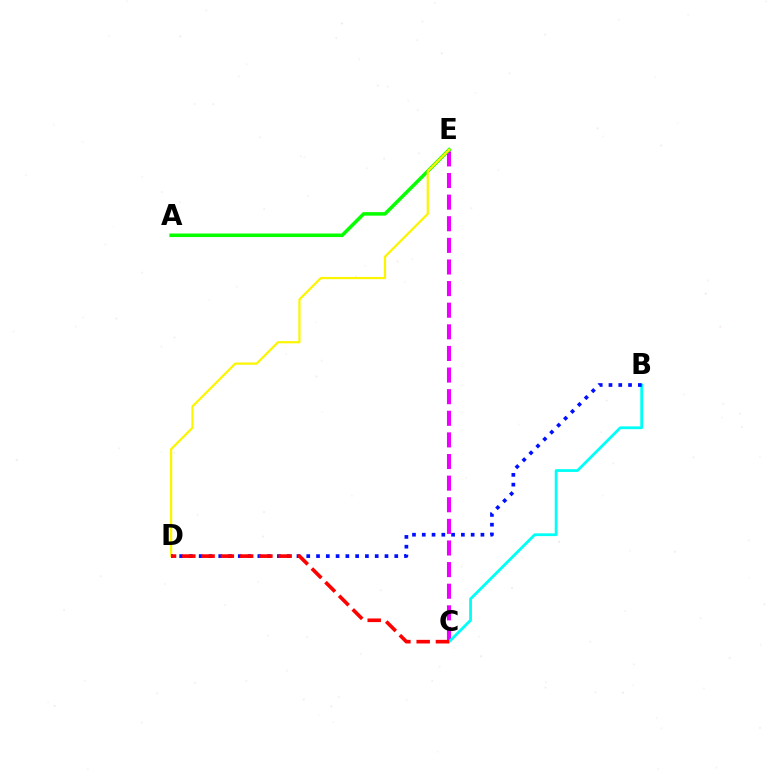{('C', 'E'): [{'color': '#ee00ff', 'line_style': 'dashed', 'thickness': 2.94}], ('A', 'E'): [{'color': '#08ff00', 'line_style': 'solid', 'thickness': 2.55}], ('D', 'E'): [{'color': '#fcf500', 'line_style': 'solid', 'thickness': 1.6}], ('B', 'C'): [{'color': '#00fff6', 'line_style': 'solid', 'thickness': 2.0}], ('B', 'D'): [{'color': '#0010ff', 'line_style': 'dotted', 'thickness': 2.66}], ('C', 'D'): [{'color': '#ff0000', 'line_style': 'dashed', 'thickness': 2.62}]}